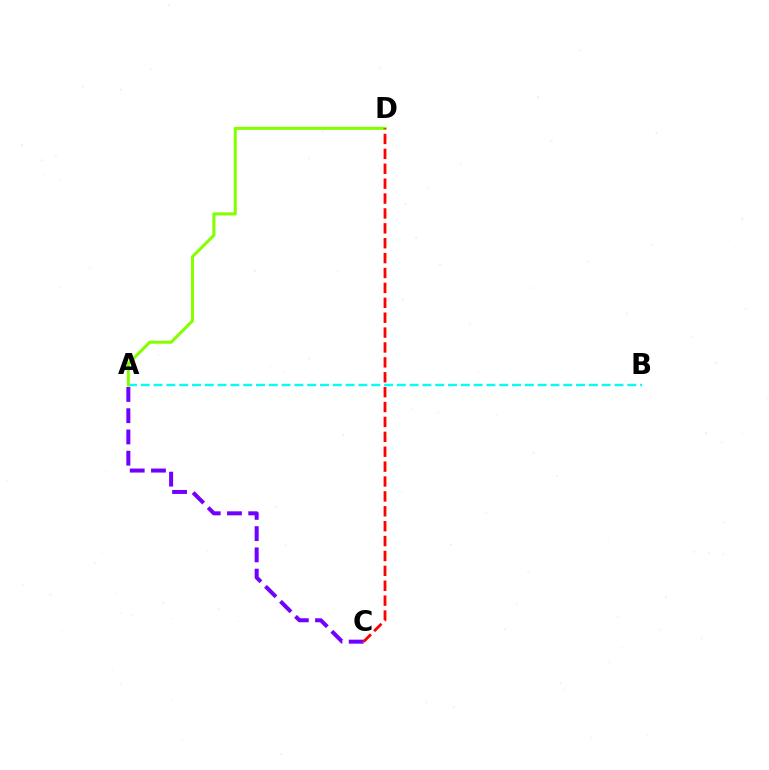{('A', 'C'): [{'color': '#7200ff', 'line_style': 'dashed', 'thickness': 2.89}], ('A', 'B'): [{'color': '#00fff6', 'line_style': 'dashed', 'thickness': 1.74}], ('A', 'D'): [{'color': '#84ff00', 'line_style': 'solid', 'thickness': 2.2}], ('C', 'D'): [{'color': '#ff0000', 'line_style': 'dashed', 'thickness': 2.02}]}